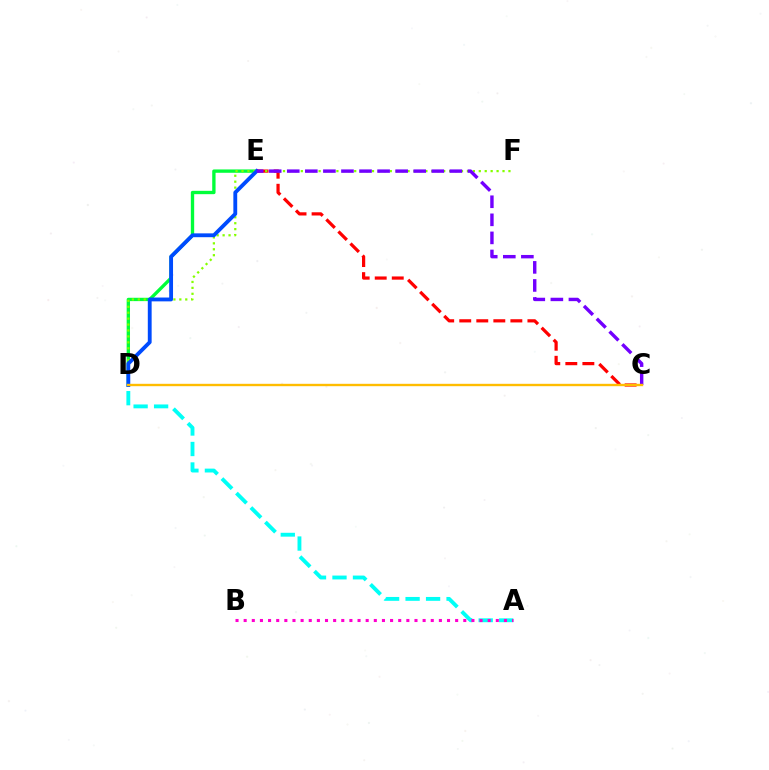{('D', 'E'): [{'color': '#00ff39', 'line_style': 'solid', 'thickness': 2.4}, {'color': '#004bff', 'line_style': 'solid', 'thickness': 2.76}], ('A', 'D'): [{'color': '#00fff6', 'line_style': 'dashed', 'thickness': 2.78}], ('C', 'E'): [{'color': '#ff0000', 'line_style': 'dashed', 'thickness': 2.32}, {'color': '#7200ff', 'line_style': 'dashed', 'thickness': 2.45}], ('D', 'F'): [{'color': '#84ff00', 'line_style': 'dotted', 'thickness': 1.61}], ('C', 'D'): [{'color': '#ffbd00', 'line_style': 'solid', 'thickness': 1.71}], ('A', 'B'): [{'color': '#ff00cf', 'line_style': 'dotted', 'thickness': 2.21}]}